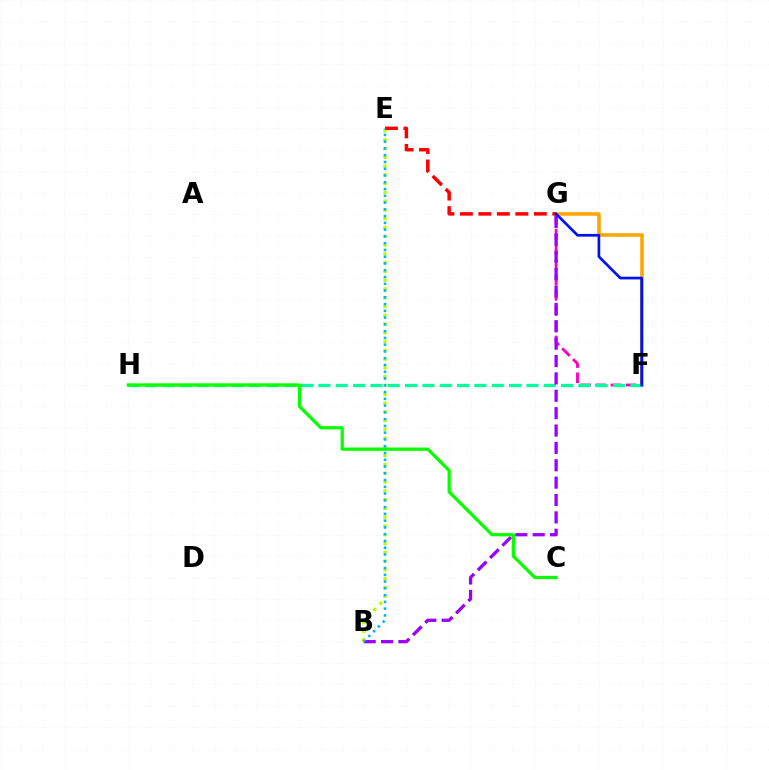{('F', 'G'): [{'color': '#ff00bd', 'line_style': 'dashed', 'thickness': 2.07}, {'color': '#ffa500', 'line_style': 'solid', 'thickness': 2.54}, {'color': '#0010ff', 'line_style': 'solid', 'thickness': 1.94}], ('B', 'E'): [{'color': '#b3ff00', 'line_style': 'dotted', 'thickness': 2.39}, {'color': '#00b5ff', 'line_style': 'dotted', 'thickness': 1.84}], ('F', 'H'): [{'color': '#00ff9d', 'line_style': 'dashed', 'thickness': 2.36}], ('B', 'G'): [{'color': '#9b00ff', 'line_style': 'dashed', 'thickness': 2.36}], ('C', 'H'): [{'color': '#08ff00', 'line_style': 'solid', 'thickness': 2.33}], ('E', 'G'): [{'color': '#ff0000', 'line_style': 'dashed', 'thickness': 2.51}]}